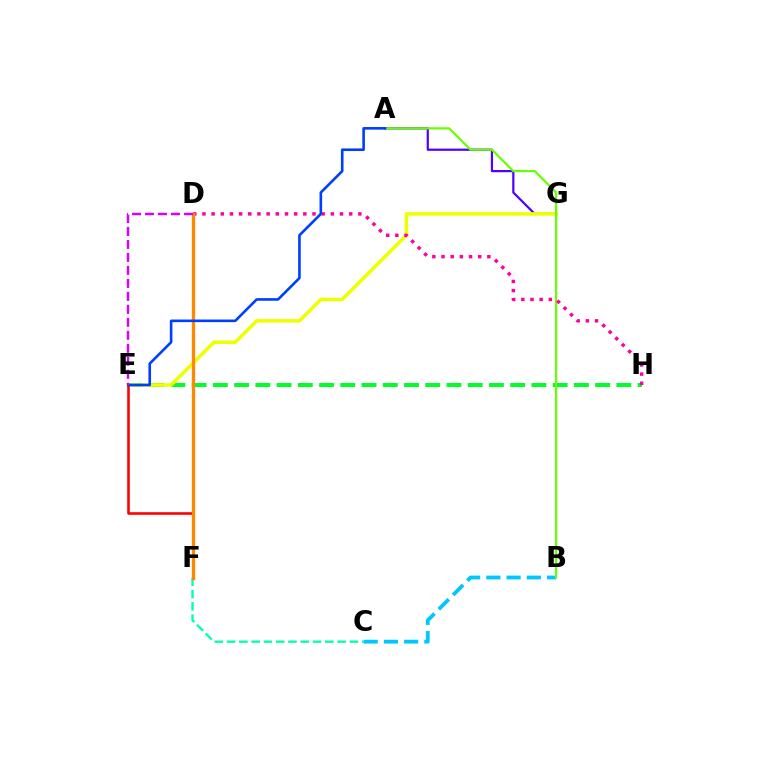{('A', 'G'): [{'color': '#4f00ff', 'line_style': 'solid', 'thickness': 1.59}], ('E', 'H'): [{'color': '#00ff27', 'line_style': 'dashed', 'thickness': 2.89}], ('E', 'G'): [{'color': '#eeff00', 'line_style': 'solid', 'thickness': 2.54}], ('E', 'F'): [{'color': '#ff0000', 'line_style': 'solid', 'thickness': 1.87}], ('C', 'F'): [{'color': '#00ffaf', 'line_style': 'dashed', 'thickness': 1.67}], ('B', 'C'): [{'color': '#00c7ff', 'line_style': 'dashed', 'thickness': 2.75}], ('A', 'B'): [{'color': '#66ff00', 'line_style': 'solid', 'thickness': 1.57}], ('D', 'H'): [{'color': '#ff00a0', 'line_style': 'dotted', 'thickness': 2.49}], ('D', 'F'): [{'color': '#ff8800', 'line_style': 'solid', 'thickness': 2.38}], ('A', 'E'): [{'color': '#003fff', 'line_style': 'solid', 'thickness': 1.88}], ('D', 'E'): [{'color': '#d600ff', 'line_style': 'dashed', 'thickness': 1.76}]}